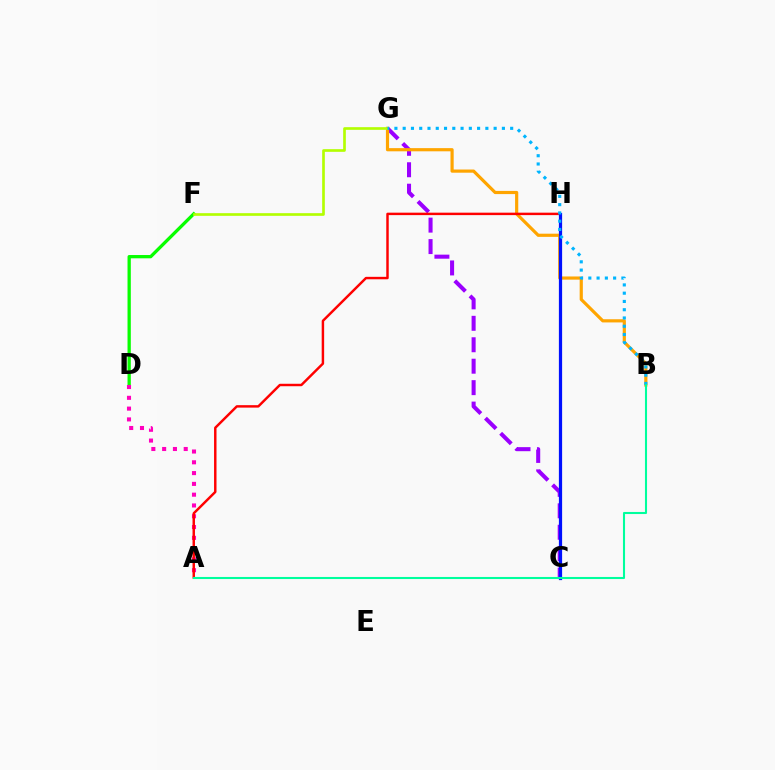{('D', 'F'): [{'color': '#08ff00', 'line_style': 'solid', 'thickness': 2.37}], ('A', 'D'): [{'color': '#ff00bd', 'line_style': 'dotted', 'thickness': 2.93}], ('C', 'G'): [{'color': '#9b00ff', 'line_style': 'dashed', 'thickness': 2.91}], ('B', 'G'): [{'color': '#ffa500', 'line_style': 'solid', 'thickness': 2.29}, {'color': '#00b5ff', 'line_style': 'dotted', 'thickness': 2.25}], ('F', 'G'): [{'color': '#b3ff00', 'line_style': 'solid', 'thickness': 1.91}], ('A', 'H'): [{'color': '#ff0000', 'line_style': 'solid', 'thickness': 1.76}], ('C', 'H'): [{'color': '#0010ff', 'line_style': 'solid', 'thickness': 2.32}], ('A', 'B'): [{'color': '#00ff9d', 'line_style': 'solid', 'thickness': 1.5}]}